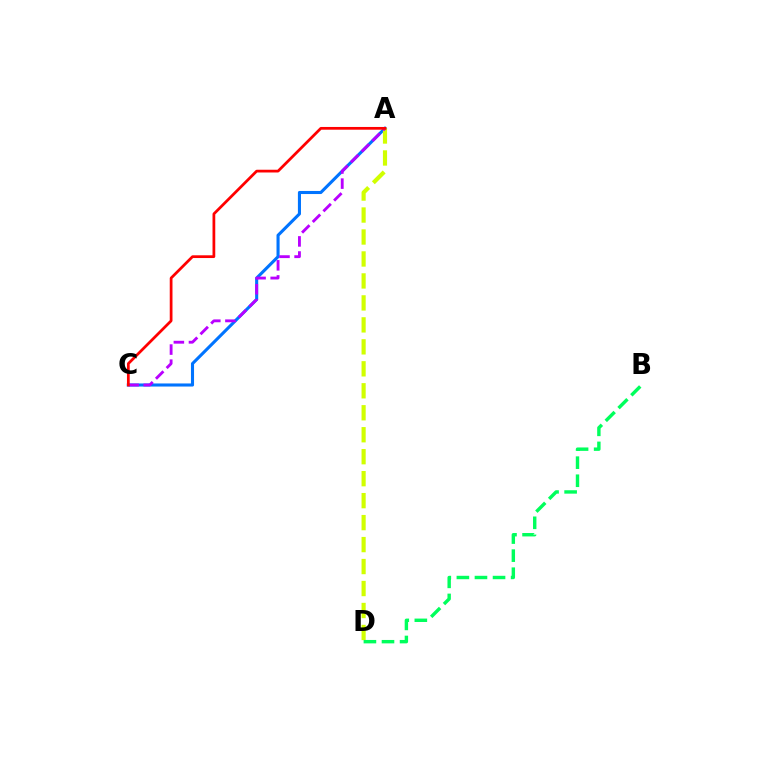{('A', 'C'): [{'color': '#0074ff', 'line_style': 'solid', 'thickness': 2.22}, {'color': '#b900ff', 'line_style': 'dashed', 'thickness': 2.05}, {'color': '#ff0000', 'line_style': 'solid', 'thickness': 1.98}], ('A', 'D'): [{'color': '#d1ff00', 'line_style': 'dashed', 'thickness': 2.98}], ('B', 'D'): [{'color': '#00ff5c', 'line_style': 'dashed', 'thickness': 2.46}]}